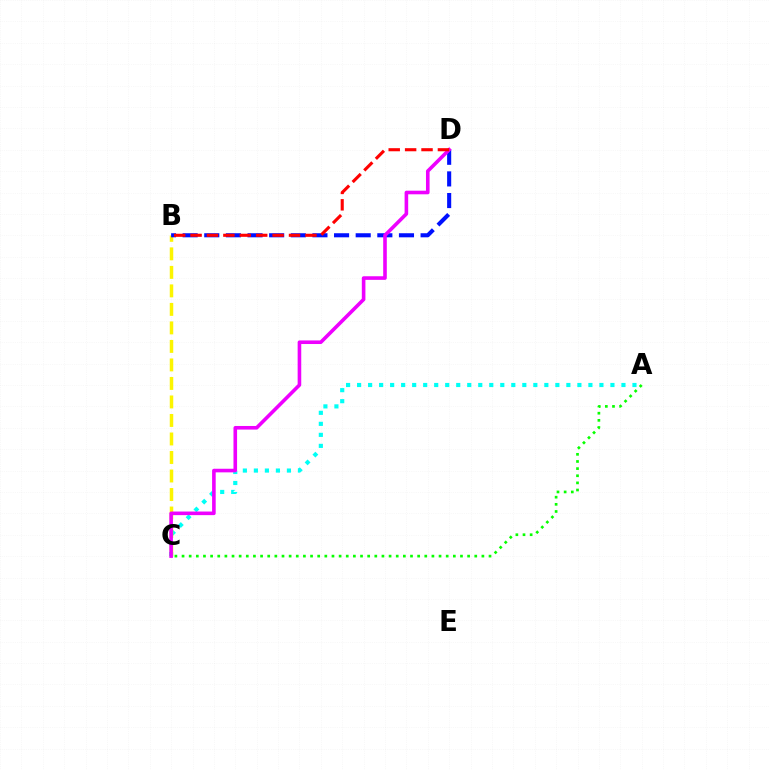{('A', 'C'): [{'color': '#00fff6', 'line_style': 'dotted', 'thickness': 2.99}, {'color': '#08ff00', 'line_style': 'dotted', 'thickness': 1.94}], ('B', 'C'): [{'color': '#fcf500', 'line_style': 'dashed', 'thickness': 2.51}], ('B', 'D'): [{'color': '#0010ff', 'line_style': 'dashed', 'thickness': 2.94}, {'color': '#ff0000', 'line_style': 'dashed', 'thickness': 2.23}], ('C', 'D'): [{'color': '#ee00ff', 'line_style': 'solid', 'thickness': 2.59}]}